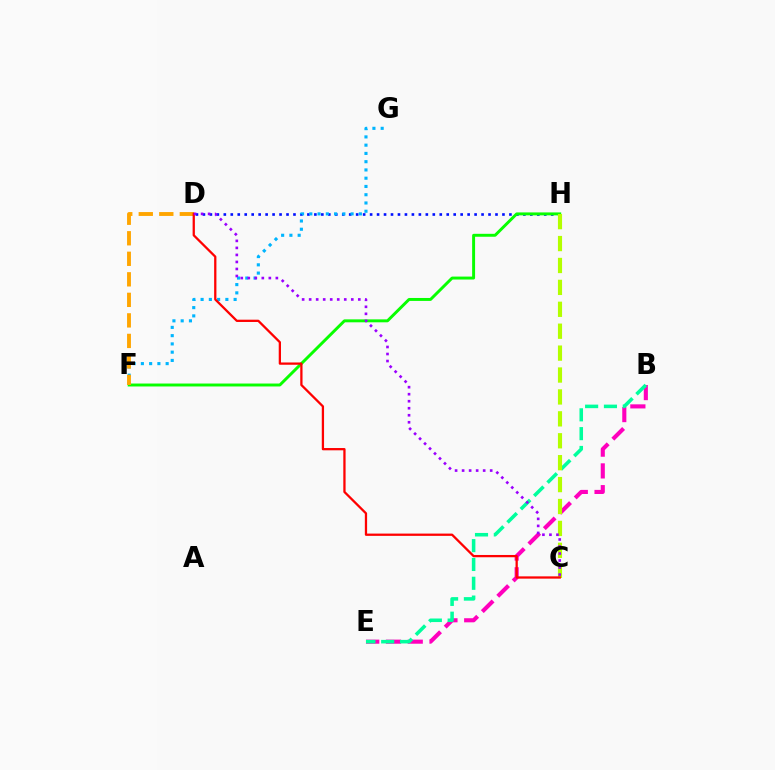{('B', 'E'): [{'color': '#ff00bd', 'line_style': 'dashed', 'thickness': 2.96}, {'color': '#00ff9d', 'line_style': 'dashed', 'thickness': 2.56}], ('D', 'H'): [{'color': '#0010ff', 'line_style': 'dotted', 'thickness': 1.89}], ('F', 'G'): [{'color': '#00b5ff', 'line_style': 'dotted', 'thickness': 2.24}], ('F', 'H'): [{'color': '#08ff00', 'line_style': 'solid', 'thickness': 2.12}], ('C', 'H'): [{'color': '#b3ff00', 'line_style': 'dashed', 'thickness': 2.98}], ('D', 'F'): [{'color': '#ffa500', 'line_style': 'dashed', 'thickness': 2.79}], ('C', 'D'): [{'color': '#ff0000', 'line_style': 'solid', 'thickness': 1.64}, {'color': '#9b00ff', 'line_style': 'dotted', 'thickness': 1.91}]}